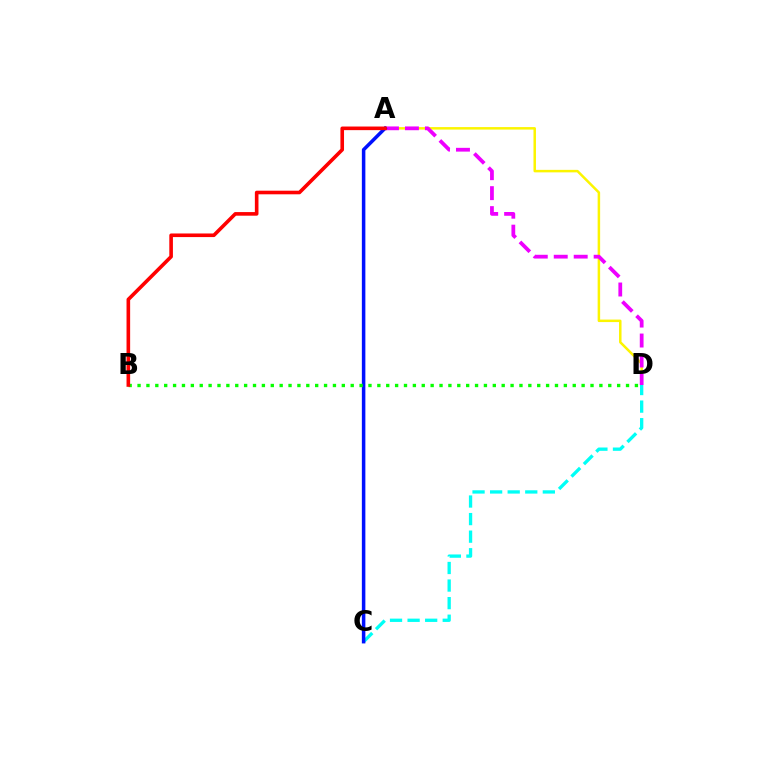{('A', 'D'): [{'color': '#fcf500', 'line_style': 'solid', 'thickness': 1.79}, {'color': '#ee00ff', 'line_style': 'dashed', 'thickness': 2.71}], ('C', 'D'): [{'color': '#00fff6', 'line_style': 'dashed', 'thickness': 2.39}], ('A', 'C'): [{'color': '#0010ff', 'line_style': 'solid', 'thickness': 2.53}], ('B', 'D'): [{'color': '#08ff00', 'line_style': 'dotted', 'thickness': 2.41}], ('A', 'B'): [{'color': '#ff0000', 'line_style': 'solid', 'thickness': 2.6}]}